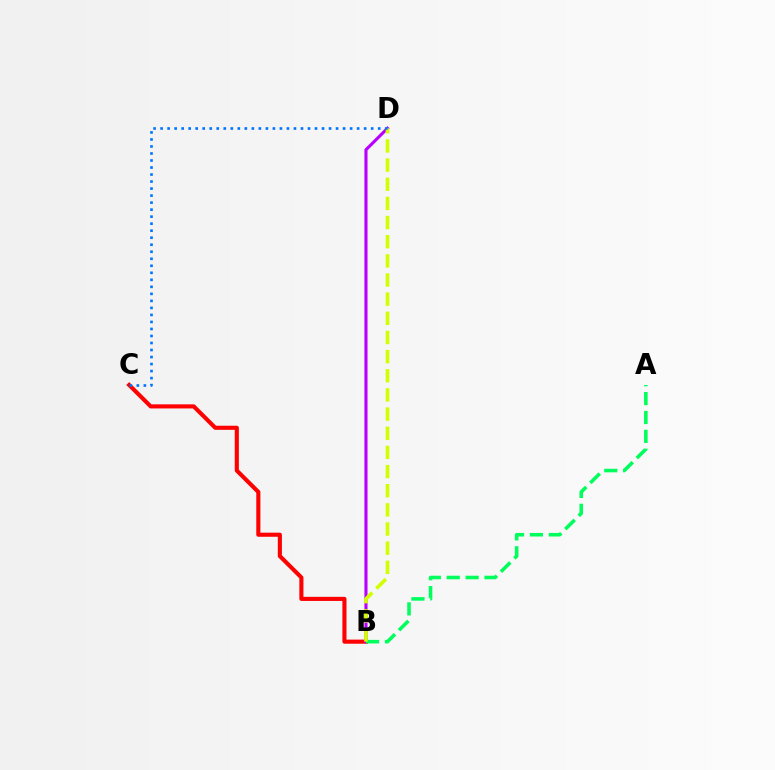{('B', 'C'): [{'color': '#ff0000', 'line_style': 'solid', 'thickness': 2.95}], ('B', 'D'): [{'color': '#b900ff', 'line_style': 'solid', 'thickness': 2.24}, {'color': '#d1ff00', 'line_style': 'dashed', 'thickness': 2.6}], ('A', 'B'): [{'color': '#00ff5c', 'line_style': 'dashed', 'thickness': 2.57}], ('C', 'D'): [{'color': '#0074ff', 'line_style': 'dotted', 'thickness': 1.91}]}